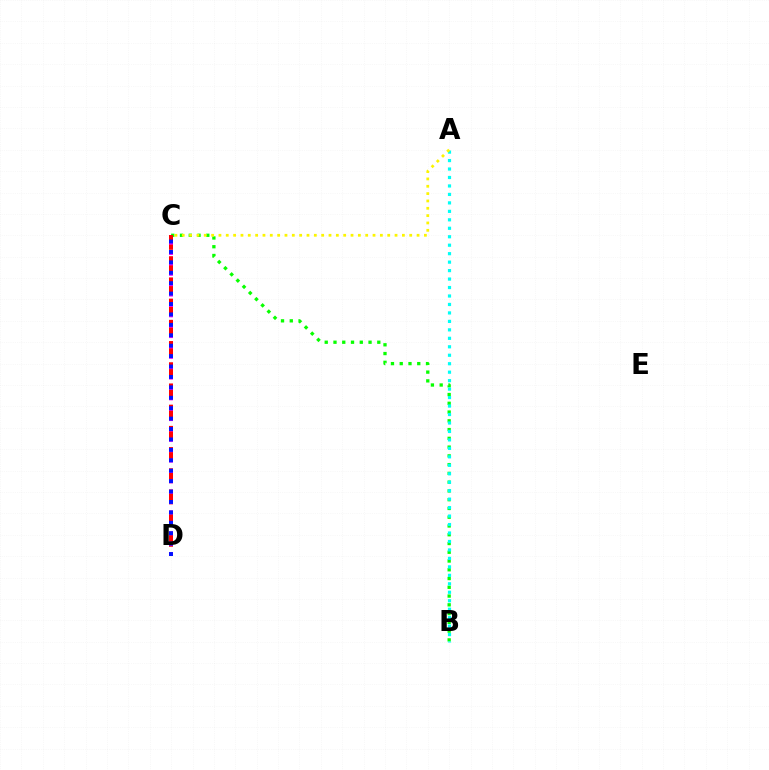{('B', 'C'): [{'color': '#08ff00', 'line_style': 'dotted', 'thickness': 2.38}], ('A', 'B'): [{'color': '#00fff6', 'line_style': 'dotted', 'thickness': 2.3}], ('C', 'D'): [{'color': '#ff0000', 'line_style': 'dashed', 'thickness': 2.88}, {'color': '#ee00ff', 'line_style': 'dotted', 'thickness': 2.82}, {'color': '#0010ff', 'line_style': 'dotted', 'thickness': 2.83}], ('A', 'C'): [{'color': '#fcf500', 'line_style': 'dotted', 'thickness': 1.99}]}